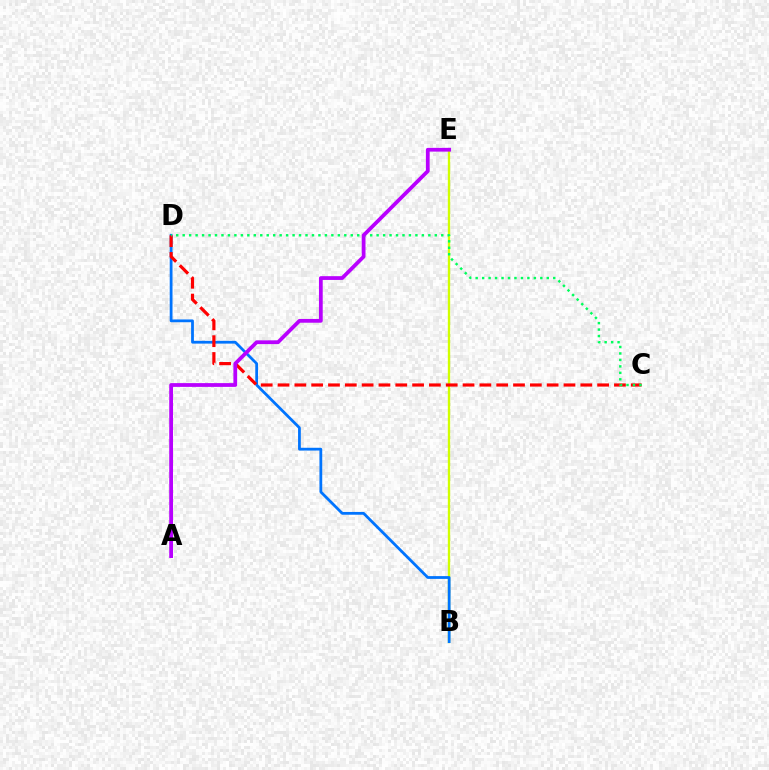{('B', 'E'): [{'color': '#d1ff00', 'line_style': 'solid', 'thickness': 1.69}], ('B', 'D'): [{'color': '#0074ff', 'line_style': 'solid', 'thickness': 2.0}], ('C', 'D'): [{'color': '#ff0000', 'line_style': 'dashed', 'thickness': 2.29}, {'color': '#00ff5c', 'line_style': 'dotted', 'thickness': 1.76}], ('A', 'E'): [{'color': '#b900ff', 'line_style': 'solid', 'thickness': 2.71}]}